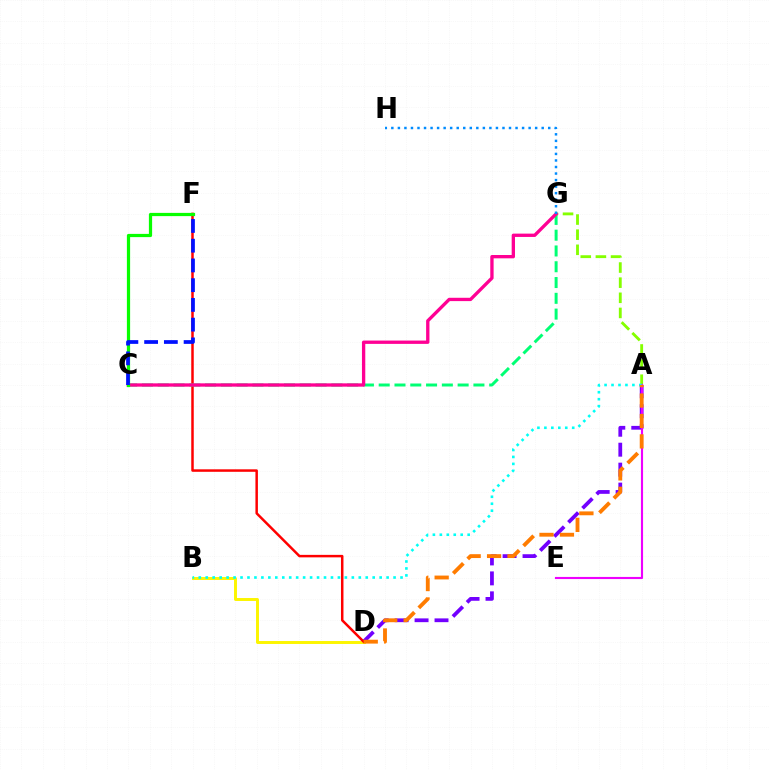{('B', 'D'): [{'color': '#fcf500', 'line_style': 'solid', 'thickness': 2.12}], ('A', 'G'): [{'color': '#84ff00', 'line_style': 'dashed', 'thickness': 2.06}], ('A', 'D'): [{'color': '#7200ff', 'line_style': 'dashed', 'thickness': 2.71}, {'color': '#ff7c00', 'line_style': 'dashed', 'thickness': 2.78}], ('D', 'F'): [{'color': '#ff0000', 'line_style': 'solid', 'thickness': 1.79}], ('C', 'G'): [{'color': '#00ff74', 'line_style': 'dashed', 'thickness': 2.14}, {'color': '#ff0094', 'line_style': 'solid', 'thickness': 2.39}], ('C', 'F'): [{'color': '#08ff00', 'line_style': 'solid', 'thickness': 2.32}, {'color': '#0010ff', 'line_style': 'dashed', 'thickness': 2.68}], ('A', 'E'): [{'color': '#ee00ff', 'line_style': 'solid', 'thickness': 1.53}], ('A', 'B'): [{'color': '#00fff6', 'line_style': 'dotted', 'thickness': 1.89}], ('G', 'H'): [{'color': '#008cff', 'line_style': 'dotted', 'thickness': 1.78}]}